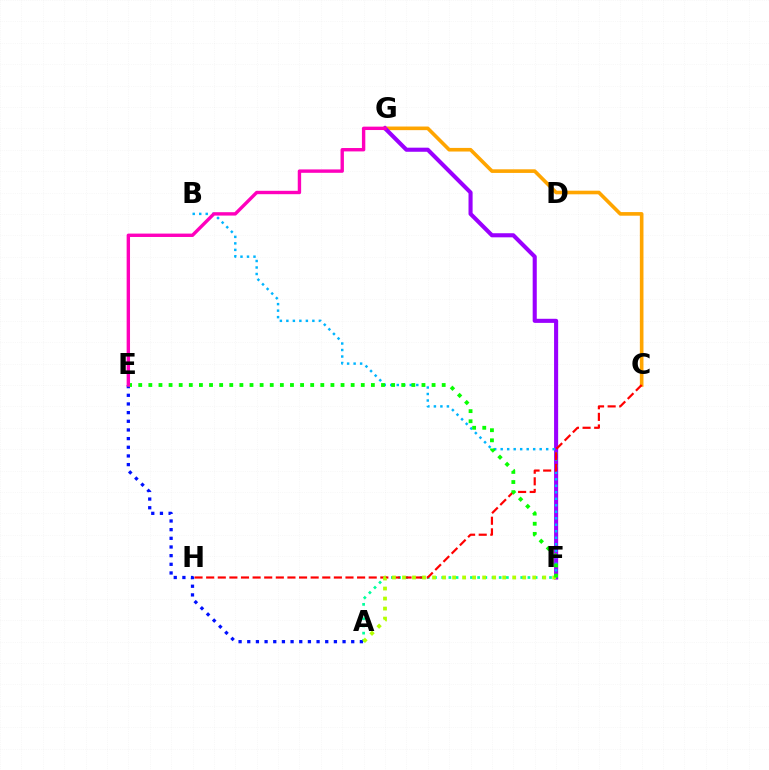{('C', 'G'): [{'color': '#ffa500', 'line_style': 'solid', 'thickness': 2.61}], ('A', 'F'): [{'color': '#00ff9d', 'line_style': 'dotted', 'thickness': 1.95}, {'color': '#b3ff00', 'line_style': 'dotted', 'thickness': 2.72}], ('F', 'G'): [{'color': '#9b00ff', 'line_style': 'solid', 'thickness': 2.94}], ('B', 'F'): [{'color': '#00b5ff', 'line_style': 'dotted', 'thickness': 1.77}], ('A', 'E'): [{'color': '#0010ff', 'line_style': 'dotted', 'thickness': 2.35}], ('C', 'H'): [{'color': '#ff0000', 'line_style': 'dashed', 'thickness': 1.58}], ('E', 'F'): [{'color': '#08ff00', 'line_style': 'dotted', 'thickness': 2.75}], ('E', 'G'): [{'color': '#ff00bd', 'line_style': 'solid', 'thickness': 2.44}]}